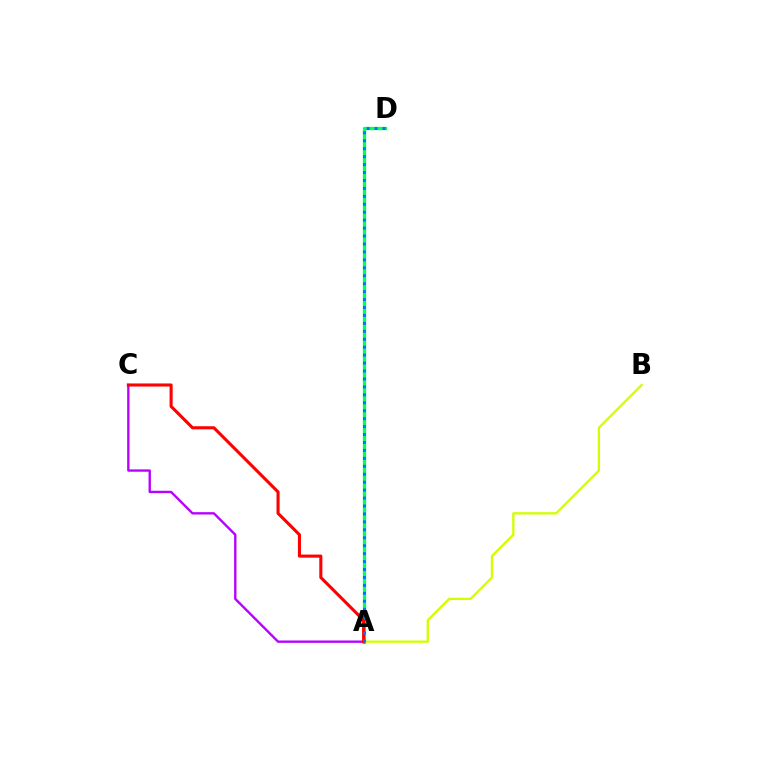{('A', 'D'): [{'color': '#00ff5c', 'line_style': 'solid', 'thickness': 2.38}, {'color': '#0074ff', 'line_style': 'dotted', 'thickness': 2.16}], ('A', 'B'): [{'color': '#d1ff00', 'line_style': 'solid', 'thickness': 1.67}], ('A', 'C'): [{'color': '#b900ff', 'line_style': 'solid', 'thickness': 1.7}, {'color': '#ff0000', 'line_style': 'solid', 'thickness': 2.22}]}